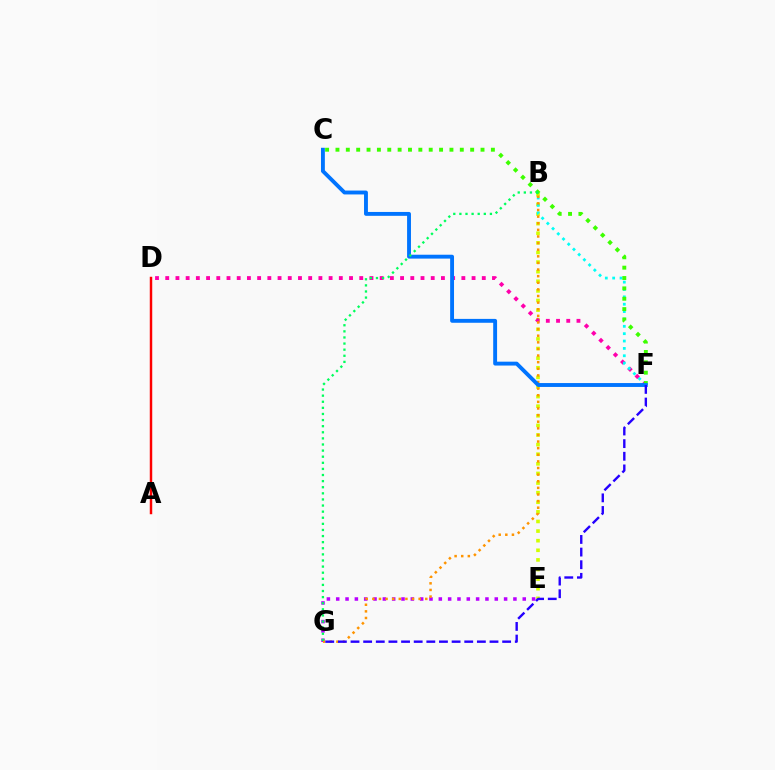{('E', 'G'): [{'color': '#b900ff', 'line_style': 'dotted', 'thickness': 2.53}], ('A', 'D'): [{'color': '#ff0000', 'line_style': 'solid', 'thickness': 1.77}], ('B', 'E'): [{'color': '#d1ff00', 'line_style': 'dotted', 'thickness': 2.61}], ('D', 'F'): [{'color': '#ff00ac', 'line_style': 'dotted', 'thickness': 2.77}], ('B', 'F'): [{'color': '#00fff6', 'line_style': 'dotted', 'thickness': 2.0}], ('C', 'F'): [{'color': '#3dff00', 'line_style': 'dotted', 'thickness': 2.82}, {'color': '#0074ff', 'line_style': 'solid', 'thickness': 2.79}], ('B', 'G'): [{'color': '#ff9400', 'line_style': 'dotted', 'thickness': 1.8}, {'color': '#00ff5c', 'line_style': 'dotted', 'thickness': 1.66}], ('F', 'G'): [{'color': '#2500ff', 'line_style': 'dashed', 'thickness': 1.72}]}